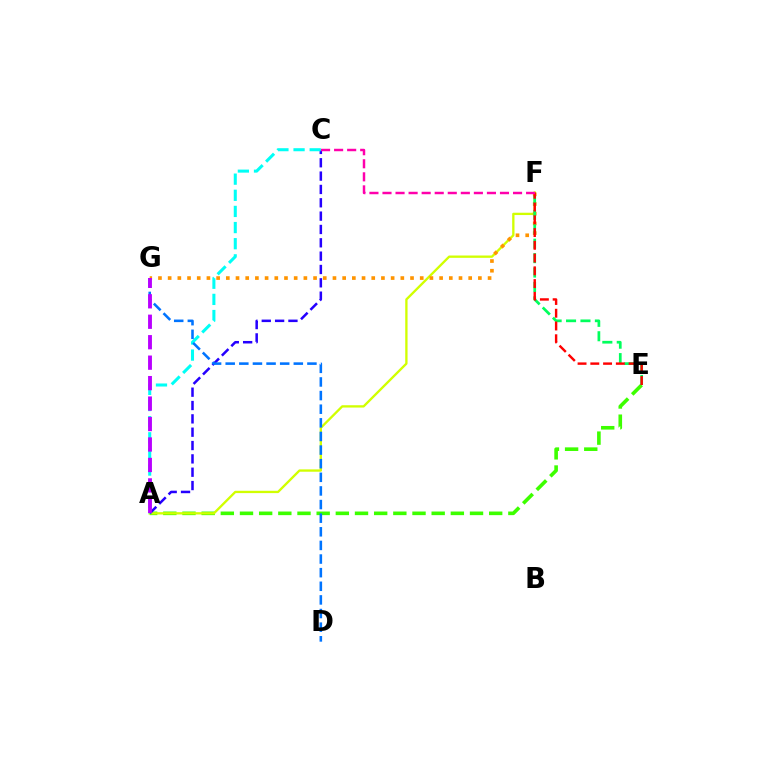{('A', 'E'): [{'color': '#3dff00', 'line_style': 'dashed', 'thickness': 2.6}], ('A', 'F'): [{'color': '#d1ff00', 'line_style': 'solid', 'thickness': 1.67}], ('F', 'G'): [{'color': '#ff9400', 'line_style': 'dotted', 'thickness': 2.63}], ('E', 'F'): [{'color': '#00ff5c', 'line_style': 'dashed', 'thickness': 1.96}, {'color': '#ff0000', 'line_style': 'dashed', 'thickness': 1.73}], ('A', 'C'): [{'color': '#2500ff', 'line_style': 'dashed', 'thickness': 1.81}, {'color': '#00fff6', 'line_style': 'dashed', 'thickness': 2.19}], ('D', 'G'): [{'color': '#0074ff', 'line_style': 'dashed', 'thickness': 1.85}], ('A', 'G'): [{'color': '#b900ff', 'line_style': 'dashed', 'thickness': 2.78}], ('C', 'F'): [{'color': '#ff00ac', 'line_style': 'dashed', 'thickness': 1.77}]}